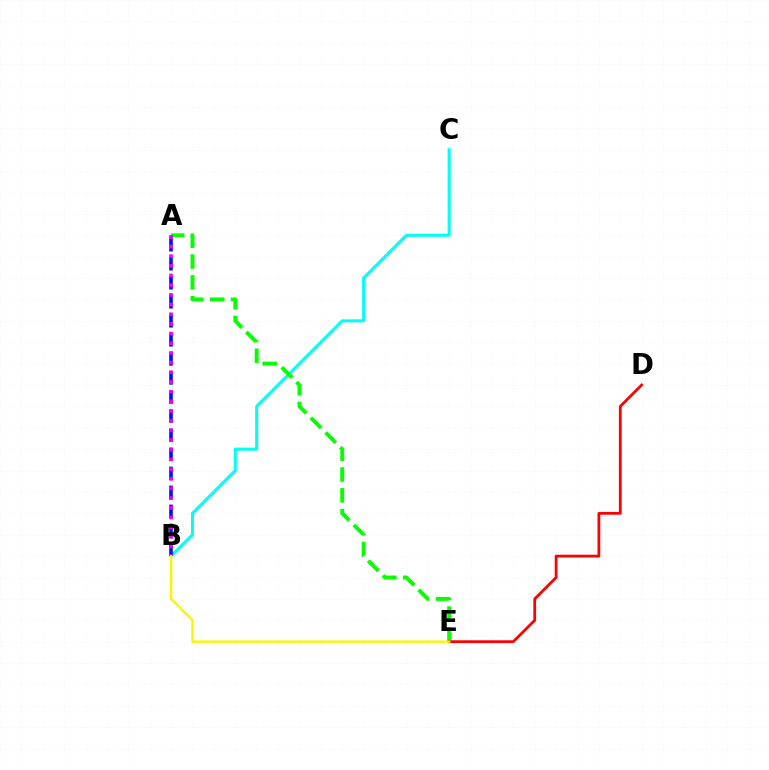{('B', 'C'): [{'color': '#00fff6', 'line_style': 'solid', 'thickness': 2.18}], ('A', 'E'): [{'color': '#08ff00', 'line_style': 'dashed', 'thickness': 2.83}], ('A', 'B'): [{'color': '#0010ff', 'line_style': 'dashed', 'thickness': 2.59}, {'color': '#ee00ff', 'line_style': 'dotted', 'thickness': 2.63}], ('D', 'E'): [{'color': '#ff0000', 'line_style': 'solid', 'thickness': 2.01}], ('B', 'E'): [{'color': '#fcf500', 'line_style': 'solid', 'thickness': 1.73}]}